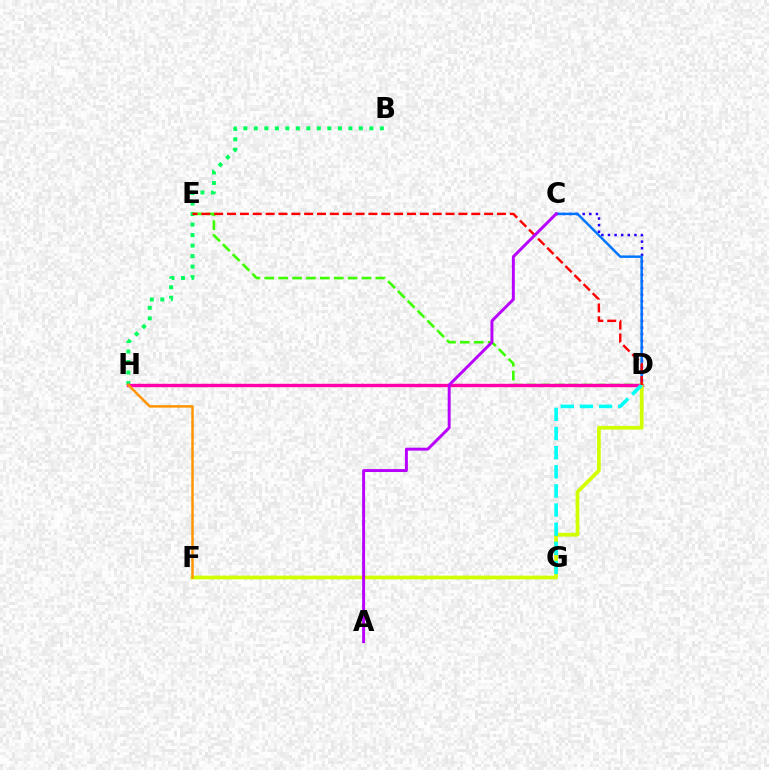{('B', 'H'): [{'color': '#00ff5c', 'line_style': 'dotted', 'thickness': 2.85}], ('D', 'E'): [{'color': '#3dff00', 'line_style': 'dashed', 'thickness': 1.89}, {'color': '#ff0000', 'line_style': 'dashed', 'thickness': 1.75}], ('C', 'D'): [{'color': '#2500ff', 'line_style': 'dotted', 'thickness': 1.8}, {'color': '#0074ff', 'line_style': 'solid', 'thickness': 1.76}], ('D', 'H'): [{'color': '#ff00ac', 'line_style': 'solid', 'thickness': 2.45}], ('D', 'F'): [{'color': '#d1ff00', 'line_style': 'solid', 'thickness': 2.68}], ('F', 'H'): [{'color': '#ff9400', 'line_style': 'solid', 'thickness': 1.78}], ('D', 'G'): [{'color': '#00fff6', 'line_style': 'dashed', 'thickness': 2.6}], ('A', 'C'): [{'color': '#b900ff', 'line_style': 'solid', 'thickness': 2.12}]}